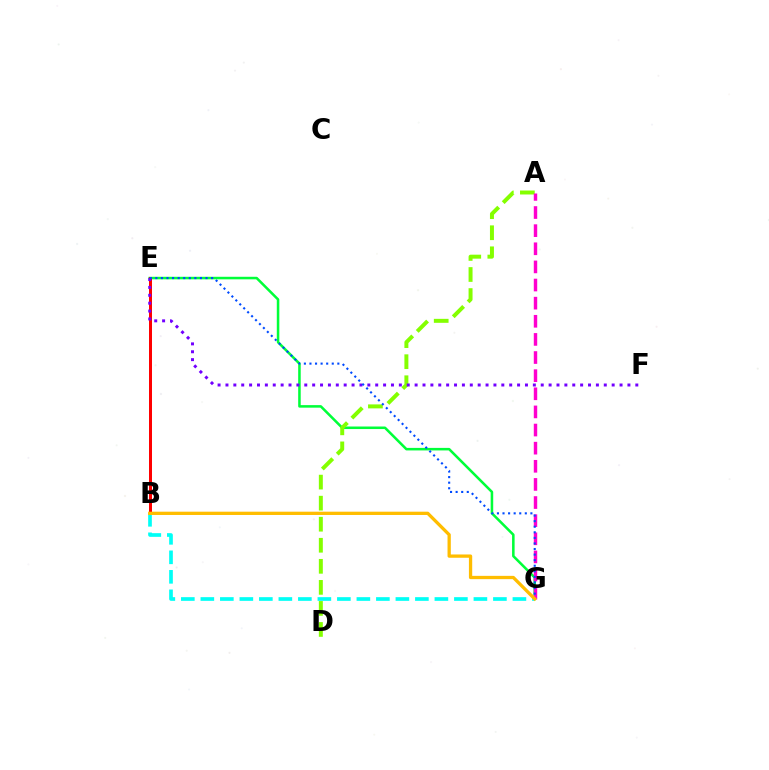{('E', 'G'): [{'color': '#00ff39', 'line_style': 'solid', 'thickness': 1.83}, {'color': '#004bff', 'line_style': 'dotted', 'thickness': 1.51}], ('A', 'D'): [{'color': '#84ff00', 'line_style': 'dashed', 'thickness': 2.86}], ('B', 'E'): [{'color': '#ff0000', 'line_style': 'solid', 'thickness': 2.16}], ('E', 'F'): [{'color': '#7200ff', 'line_style': 'dotted', 'thickness': 2.14}], ('B', 'G'): [{'color': '#00fff6', 'line_style': 'dashed', 'thickness': 2.65}, {'color': '#ffbd00', 'line_style': 'solid', 'thickness': 2.37}], ('A', 'G'): [{'color': '#ff00cf', 'line_style': 'dashed', 'thickness': 2.46}]}